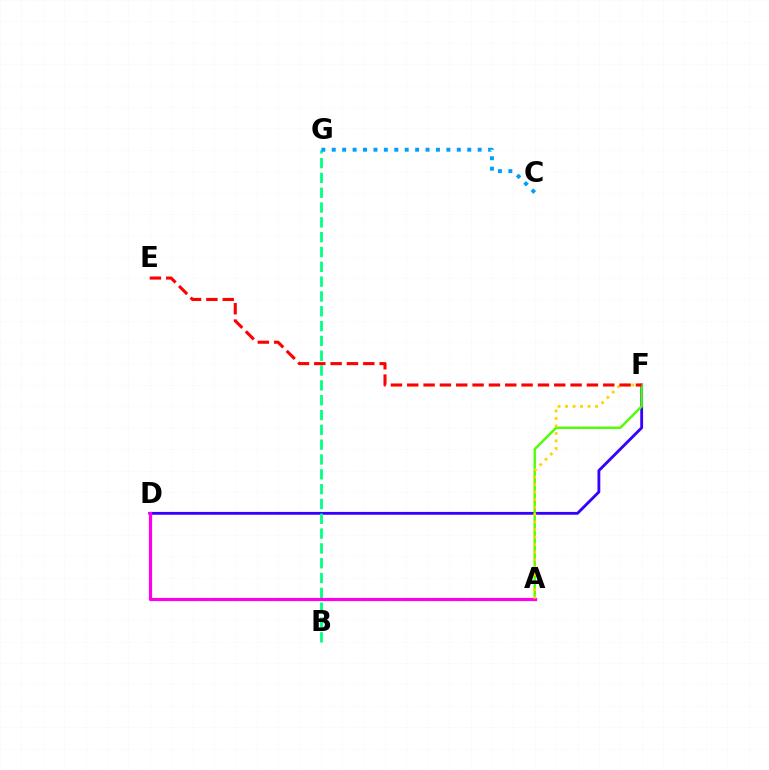{('D', 'F'): [{'color': '#3700ff', 'line_style': 'solid', 'thickness': 2.04}], ('A', 'F'): [{'color': '#4fff00', 'line_style': 'solid', 'thickness': 1.72}, {'color': '#ffd500', 'line_style': 'dotted', 'thickness': 2.04}], ('B', 'G'): [{'color': '#00ff86', 'line_style': 'dashed', 'thickness': 2.01}], ('A', 'D'): [{'color': '#ff00ed', 'line_style': 'solid', 'thickness': 2.31}], ('C', 'G'): [{'color': '#009eff', 'line_style': 'dotted', 'thickness': 2.83}], ('E', 'F'): [{'color': '#ff0000', 'line_style': 'dashed', 'thickness': 2.22}]}